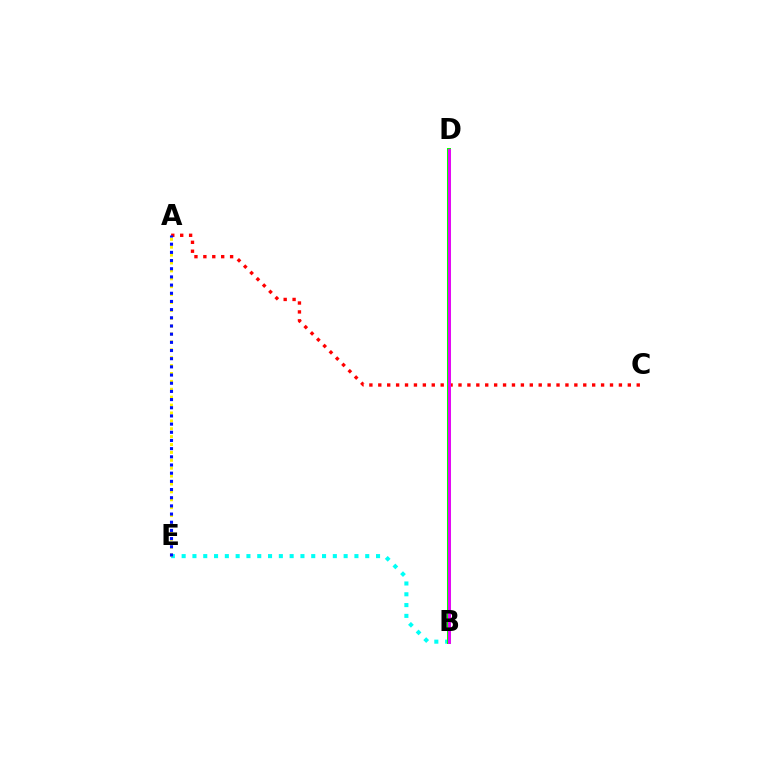{('B', 'E'): [{'color': '#00fff6', 'line_style': 'dotted', 'thickness': 2.93}], ('B', 'D'): [{'color': '#08ff00', 'line_style': 'solid', 'thickness': 2.9}, {'color': '#ee00ff', 'line_style': 'solid', 'thickness': 2.09}], ('A', 'C'): [{'color': '#ff0000', 'line_style': 'dotted', 'thickness': 2.42}], ('A', 'E'): [{'color': '#fcf500', 'line_style': 'dotted', 'thickness': 2.14}, {'color': '#0010ff', 'line_style': 'dotted', 'thickness': 2.22}]}